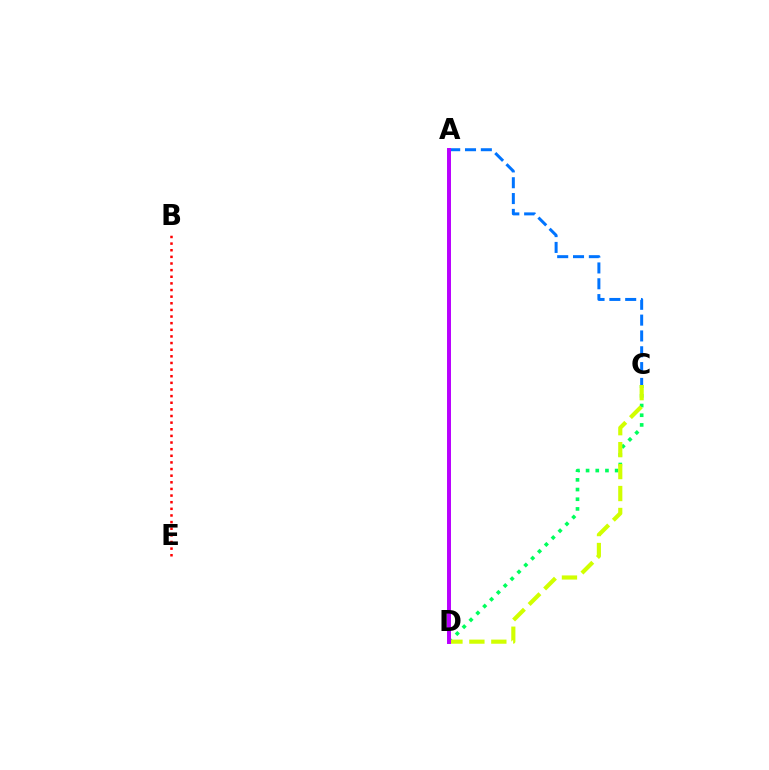{('B', 'E'): [{'color': '#ff0000', 'line_style': 'dotted', 'thickness': 1.8}], ('C', 'D'): [{'color': '#00ff5c', 'line_style': 'dotted', 'thickness': 2.63}, {'color': '#d1ff00', 'line_style': 'dashed', 'thickness': 2.98}], ('A', 'C'): [{'color': '#0074ff', 'line_style': 'dashed', 'thickness': 2.15}], ('A', 'D'): [{'color': '#b900ff', 'line_style': 'solid', 'thickness': 2.85}]}